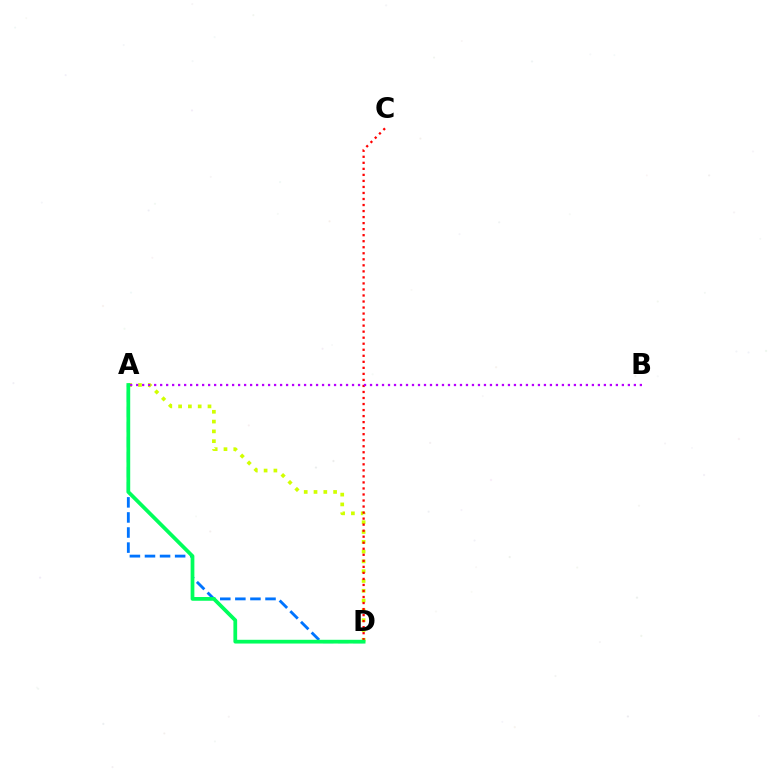{('A', 'D'): [{'color': '#d1ff00', 'line_style': 'dotted', 'thickness': 2.66}, {'color': '#0074ff', 'line_style': 'dashed', 'thickness': 2.05}, {'color': '#00ff5c', 'line_style': 'solid', 'thickness': 2.7}], ('C', 'D'): [{'color': '#ff0000', 'line_style': 'dotted', 'thickness': 1.64}], ('A', 'B'): [{'color': '#b900ff', 'line_style': 'dotted', 'thickness': 1.63}]}